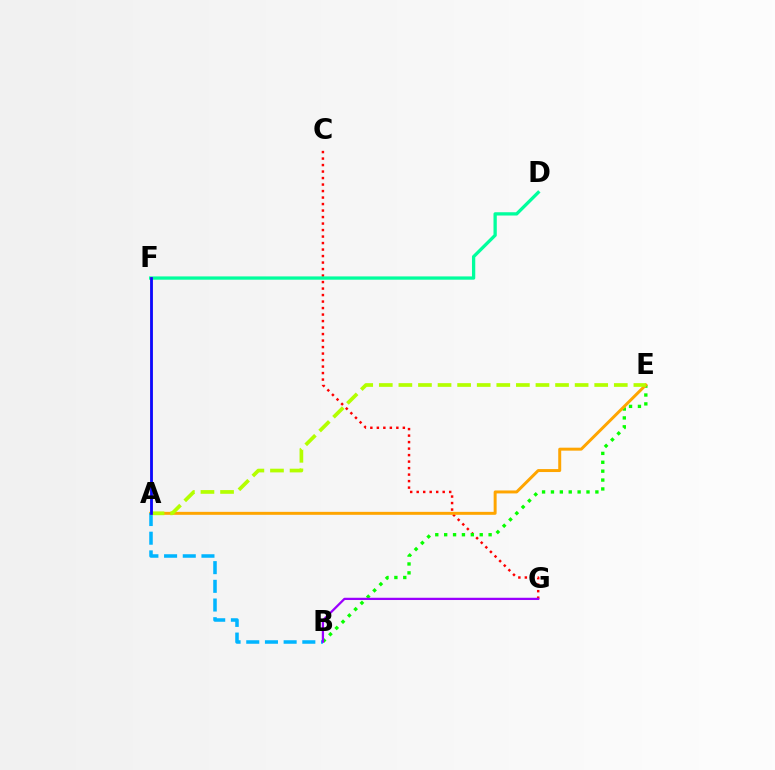{('C', 'G'): [{'color': '#ff0000', 'line_style': 'dotted', 'thickness': 1.77}], ('D', 'F'): [{'color': '#00ff9d', 'line_style': 'solid', 'thickness': 2.37}], ('B', 'E'): [{'color': '#08ff00', 'line_style': 'dotted', 'thickness': 2.41}], ('A', 'E'): [{'color': '#ffa500', 'line_style': 'solid', 'thickness': 2.14}, {'color': '#b3ff00', 'line_style': 'dashed', 'thickness': 2.66}], ('A', 'B'): [{'color': '#00b5ff', 'line_style': 'dashed', 'thickness': 2.54}], ('B', 'G'): [{'color': '#9b00ff', 'line_style': 'solid', 'thickness': 1.62}], ('A', 'F'): [{'color': '#ff00bd', 'line_style': 'solid', 'thickness': 1.82}, {'color': '#0010ff', 'line_style': 'solid', 'thickness': 1.93}]}